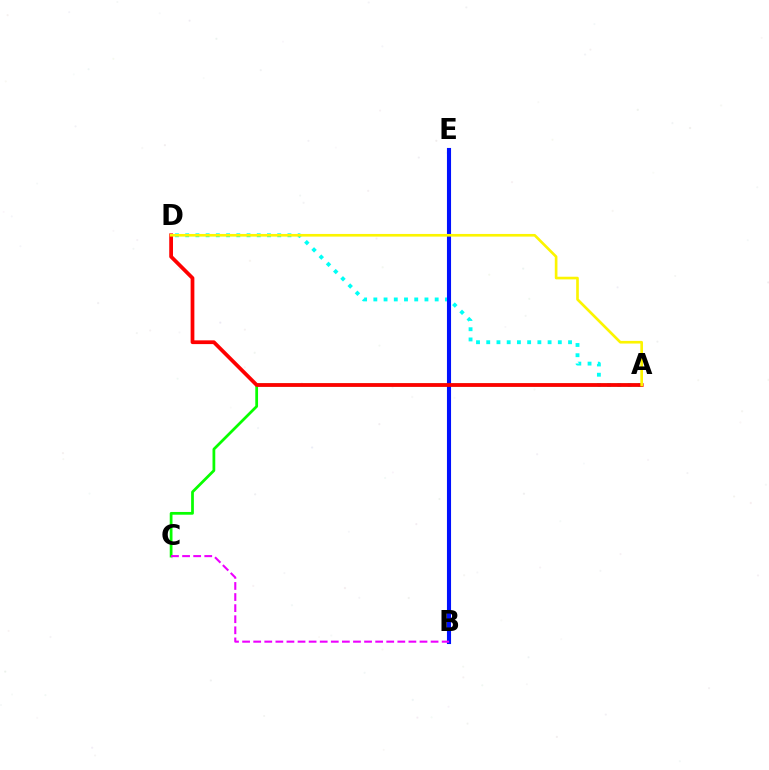{('A', 'D'): [{'color': '#00fff6', 'line_style': 'dotted', 'thickness': 2.78}, {'color': '#ff0000', 'line_style': 'solid', 'thickness': 2.7}, {'color': '#fcf500', 'line_style': 'solid', 'thickness': 1.91}], ('A', 'C'): [{'color': '#08ff00', 'line_style': 'solid', 'thickness': 1.98}], ('B', 'E'): [{'color': '#0010ff', 'line_style': 'solid', 'thickness': 2.95}], ('B', 'C'): [{'color': '#ee00ff', 'line_style': 'dashed', 'thickness': 1.51}]}